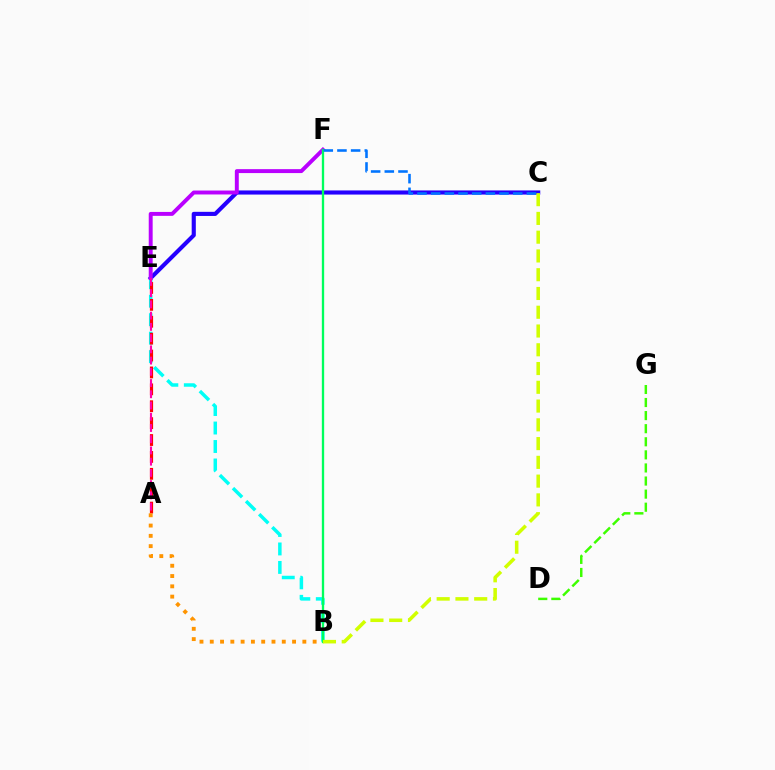{('C', 'E'): [{'color': '#2500ff', 'line_style': 'solid', 'thickness': 2.97}], ('D', 'G'): [{'color': '#3dff00', 'line_style': 'dashed', 'thickness': 1.78}], ('B', 'E'): [{'color': '#00fff6', 'line_style': 'dashed', 'thickness': 2.51}], ('E', 'F'): [{'color': '#b900ff', 'line_style': 'solid', 'thickness': 2.83}], ('B', 'F'): [{'color': '#00ff5c', 'line_style': 'solid', 'thickness': 1.67}], ('C', 'F'): [{'color': '#0074ff', 'line_style': 'dashed', 'thickness': 1.86}], ('A', 'E'): [{'color': '#ff0000', 'line_style': 'dashed', 'thickness': 2.3}, {'color': '#ff00ac', 'line_style': 'dashed', 'thickness': 1.53}], ('B', 'C'): [{'color': '#d1ff00', 'line_style': 'dashed', 'thickness': 2.55}], ('A', 'B'): [{'color': '#ff9400', 'line_style': 'dotted', 'thickness': 2.8}]}